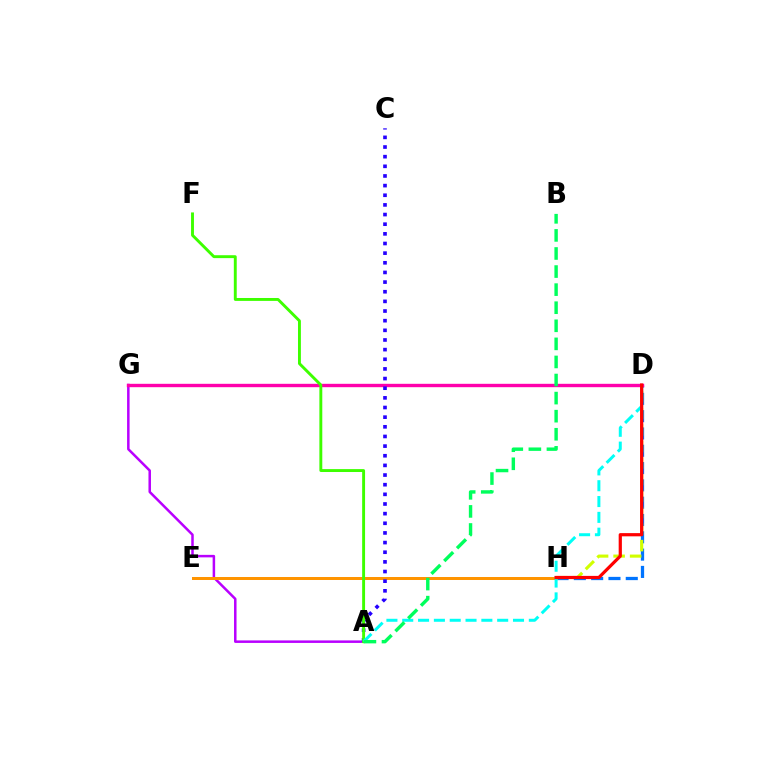{('D', 'H'): [{'color': '#0074ff', 'line_style': 'dashed', 'thickness': 2.35}, {'color': '#d1ff00', 'line_style': 'dashed', 'thickness': 2.24}, {'color': '#ff0000', 'line_style': 'solid', 'thickness': 2.31}], ('A', 'G'): [{'color': '#b900ff', 'line_style': 'solid', 'thickness': 1.8}], ('D', 'G'): [{'color': '#ff00ac', 'line_style': 'solid', 'thickness': 2.43}], ('E', 'H'): [{'color': '#ff9400', 'line_style': 'solid', 'thickness': 2.16}], ('A', 'C'): [{'color': '#2500ff', 'line_style': 'dotted', 'thickness': 2.62}], ('A', 'F'): [{'color': '#3dff00', 'line_style': 'solid', 'thickness': 2.09}], ('A', 'D'): [{'color': '#00fff6', 'line_style': 'dashed', 'thickness': 2.15}], ('A', 'B'): [{'color': '#00ff5c', 'line_style': 'dashed', 'thickness': 2.46}]}